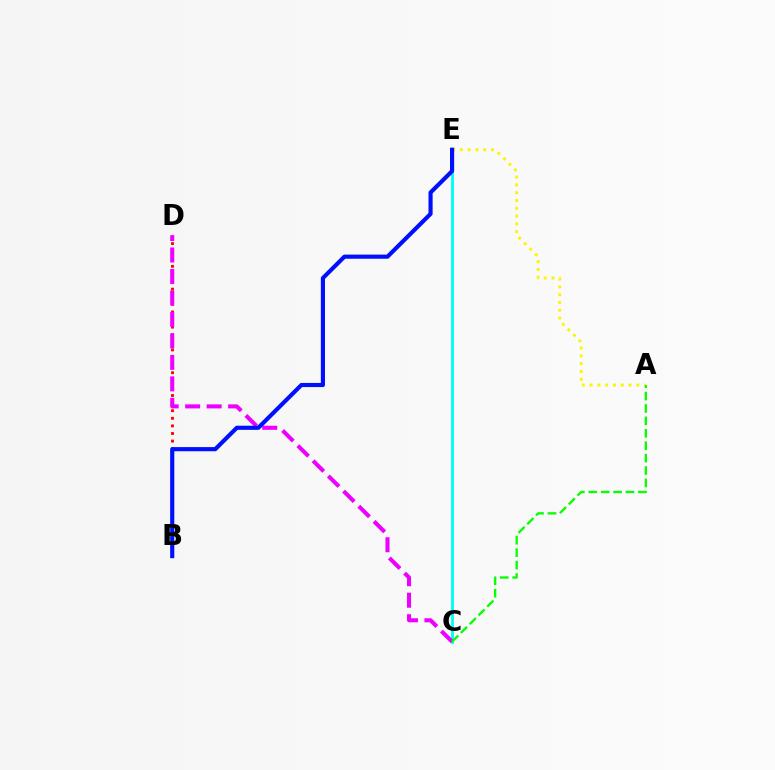{('B', 'D'): [{'color': '#ff0000', 'line_style': 'dotted', 'thickness': 2.06}], ('C', 'E'): [{'color': '#00fff6', 'line_style': 'solid', 'thickness': 2.08}], ('C', 'D'): [{'color': '#ee00ff', 'line_style': 'dashed', 'thickness': 2.92}], ('A', 'E'): [{'color': '#fcf500', 'line_style': 'dotted', 'thickness': 2.12}], ('B', 'E'): [{'color': '#0010ff', 'line_style': 'solid', 'thickness': 2.98}], ('A', 'C'): [{'color': '#08ff00', 'line_style': 'dashed', 'thickness': 1.69}]}